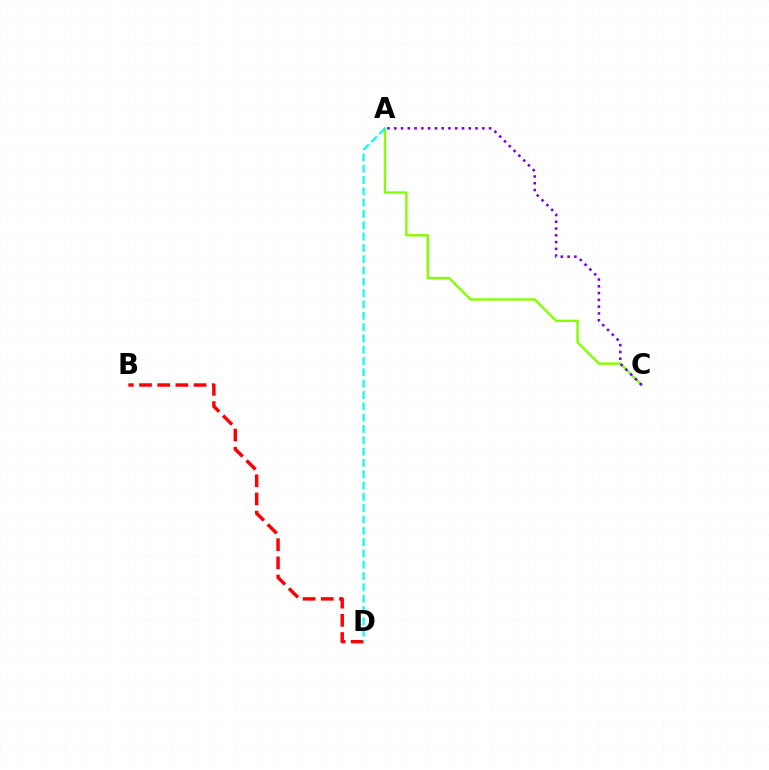{('A', 'C'): [{'color': '#84ff00', 'line_style': 'solid', 'thickness': 1.72}, {'color': '#7200ff', 'line_style': 'dotted', 'thickness': 1.84}], ('B', 'D'): [{'color': '#ff0000', 'line_style': 'dashed', 'thickness': 2.47}], ('A', 'D'): [{'color': '#00fff6', 'line_style': 'dashed', 'thickness': 1.54}]}